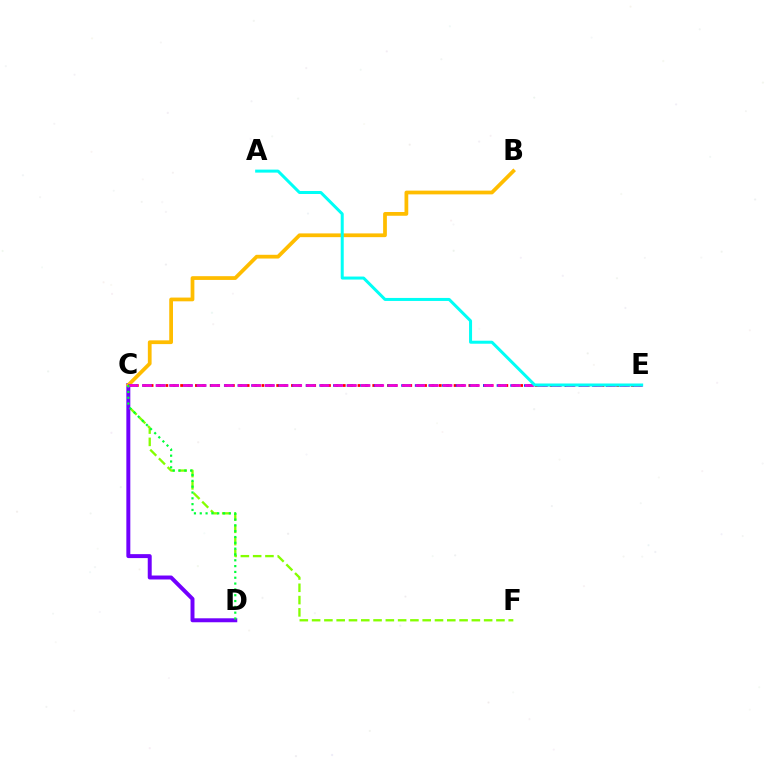{('C', 'F'): [{'color': '#84ff00', 'line_style': 'dashed', 'thickness': 1.67}], ('C', 'D'): [{'color': '#7200ff', 'line_style': 'solid', 'thickness': 2.85}, {'color': '#00ff39', 'line_style': 'dotted', 'thickness': 1.58}], ('B', 'C'): [{'color': '#ffbd00', 'line_style': 'solid', 'thickness': 2.7}], ('C', 'E'): [{'color': '#ff0000', 'line_style': 'dotted', 'thickness': 2.01}, {'color': '#004bff', 'line_style': 'dashed', 'thickness': 1.85}, {'color': '#ff00cf', 'line_style': 'dashed', 'thickness': 1.86}], ('A', 'E'): [{'color': '#00fff6', 'line_style': 'solid', 'thickness': 2.17}]}